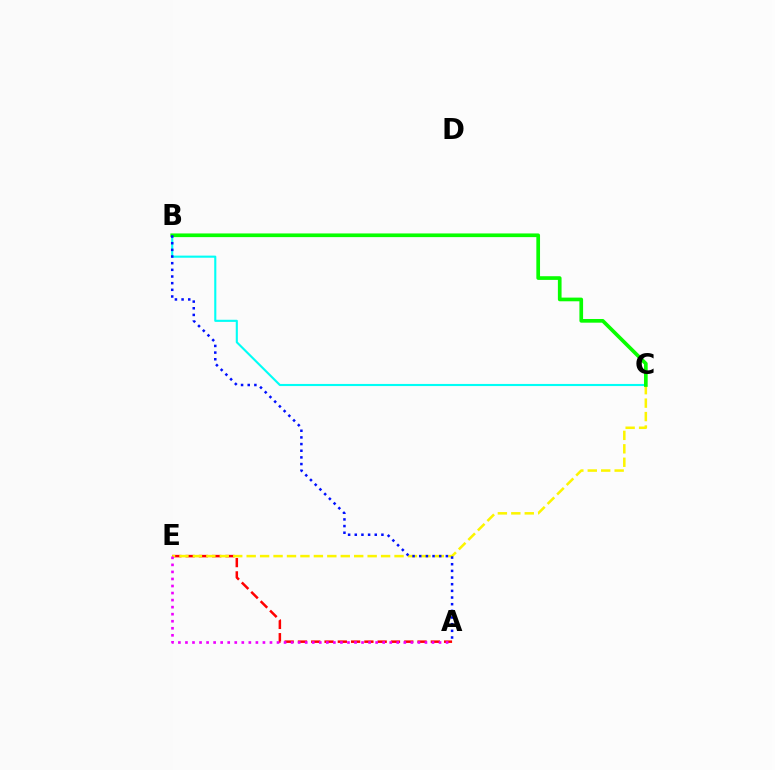{('A', 'E'): [{'color': '#ff0000', 'line_style': 'dashed', 'thickness': 1.81}, {'color': '#ee00ff', 'line_style': 'dotted', 'thickness': 1.91}], ('C', 'E'): [{'color': '#fcf500', 'line_style': 'dashed', 'thickness': 1.83}], ('B', 'C'): [{'color': '#00fff6', 'line_style': 'solid', 'thickness': 1.52}, {'color': '#08ff00', 'line_style': 'solid', 'thickness': 2.65}], ('A', 'B'): [{'color': '#0010ff', 'line_style': 'dotted', 'thickness': 1.81}]}